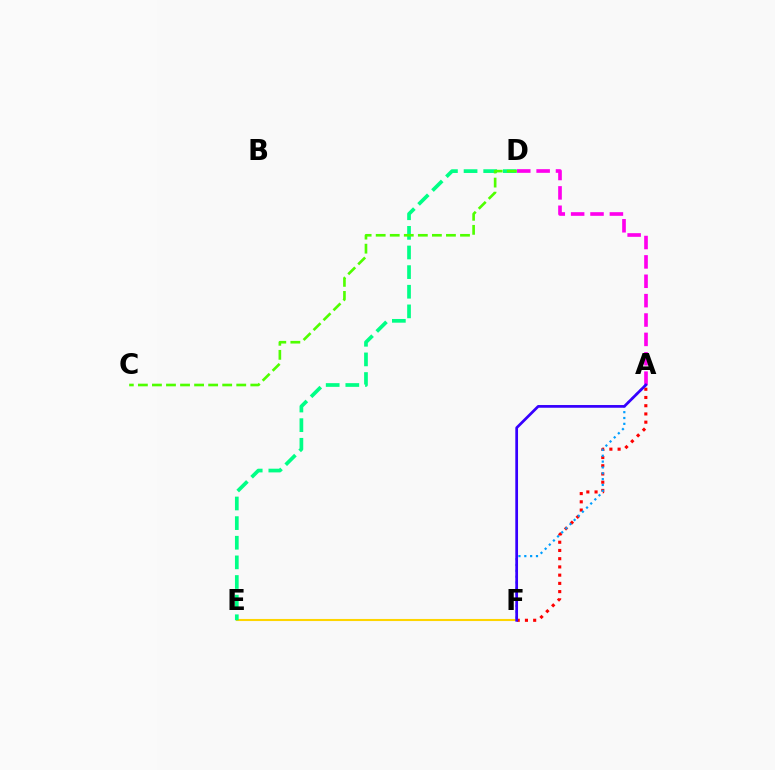{('A', 'D'): [{'color': '#ff00ed', 'line_style': 'dashed', 'thickness': 2.63}], ('A', 'F'): [{'color': '#ff0000', 'line_style': 'dotted', 'thickness': 2.24}, {'color': '#009eff', 'line_style': 'dotted', 'thickness': 1.59}, {'color': '#3700ff', 'line_style': 'solid', 'thickness': 1.96}], ('E', 'F'): [{'color': '#ffd500', 'line_style': 'solid', 'thickness': 1.51}], ('D', 'E'): [{'color': '#00ff86', 'line_style': 'dashed', 'thickness': 2.67}], ('C', 'D'): [{'color': '#4fff00', 'line_style': 'dashed', 'thickness': 1.91}]}